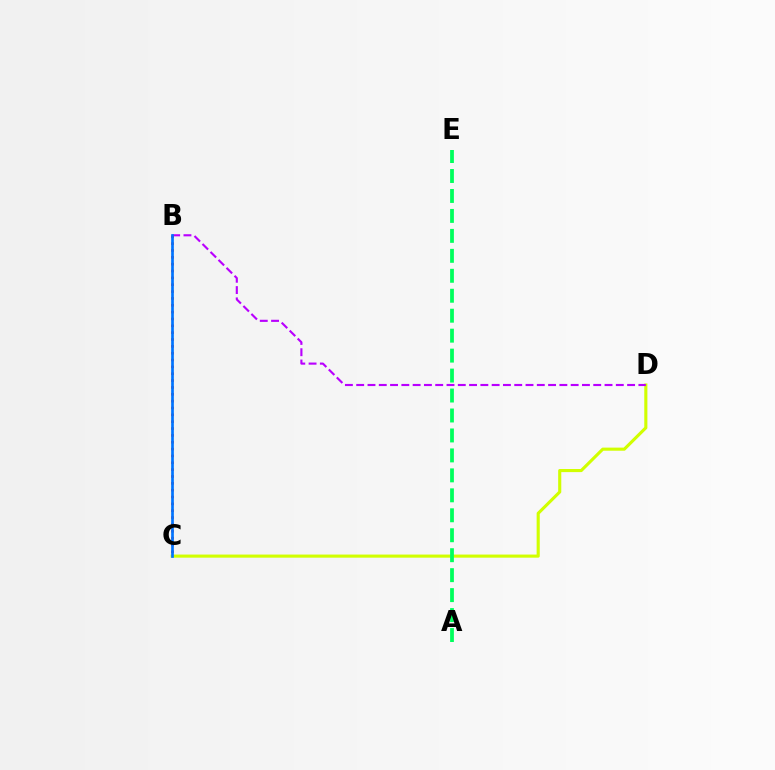{('C', 'D'): [{'color': '#d1ff00', 'line_style': 'solid', 'thickness': 2.24}], ('A', 'E'): [{'color': '#00ff5c', 'line_style': 'dashed', 'thickness': 2.71}], ('B', 'D'): [{'color': '#b900ff', 'line_style': 'dashed', 'thickness': 1.53}], ('B', 'C'): [{'color': '#ff0000', 'line_style': 'dotted', 'thickness': 1.86}, {'color': '#0074ff', 'line_style': 'solid', 'thickness': 1.94}]}